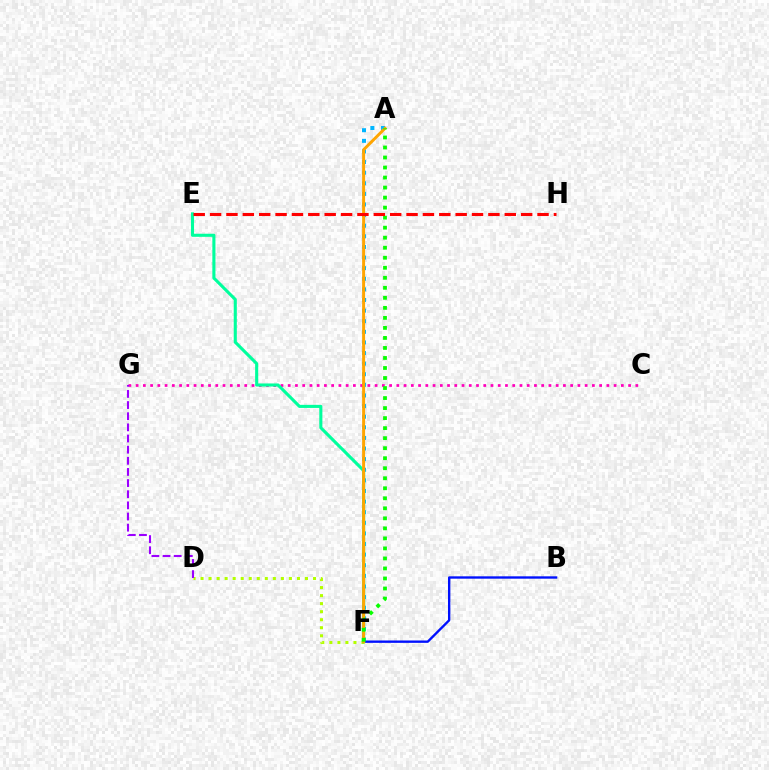{('A', 'F'): [{'color': '#00b5ff', 'line_style': 'dotted', 'thickness': 2.88}, {'color': '#ffa500', 'line_style': 'solid', 'thickness': 2.13}, {'color': '#08ff00', 'line_style': 'dotted', 'thickness': 2.72}], ('D', 'F'): [{'color': '#b3ff00', 'line_style': 'dotted', 'thickness': 2.18}], ('C', 'G'): [{'color': '#ff00bd', 'line_style': 'dotted', 'thickness': 1.97}], ('B', 'F'): [{'color': '#0010ff', 'line_style': 'solid', 'thickness': 1.7}], ('E', 'F'): [{'color': '#00ff9d', 'line_style': 'solid', 'thickness': 2.22}], ('D', 'G'): [{'color': '#9b00ff', 'line_style': 'dashed', 'thickness': 1.51}], ('E', 'H'): [{'color': '#ff0000', 'line_style': 'dashed', 'thickness': 2.22}]}